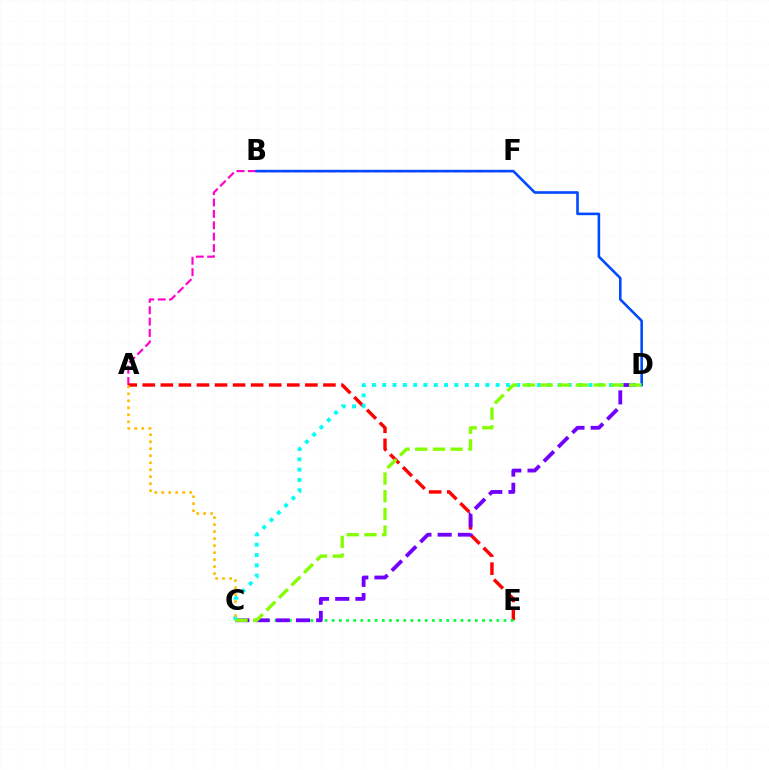{('A', 'F'): [{'color': '#ff00cf', 'line_style': 'dashed', 'thickness': 1.55}], ('A', 'E'): [{'color': '#ff0000', 'line_style': 'dashed', 'thickness': 2.45}], ('C', 'E'): [{'color': '#00ff39', 'line_style': 'dotted', 'thickness': 1.94}], ('B', 'D'): [{'color': '#004bff', 'line_style': 'solid', 'thickness': 1.86}], ('C', 'D'): [{'color': '#7200ff', 'line_style': 'dashed', 'thickness': 2.75}, {'color': '#00fff6', 'line_style': 'dotted', 'thickness': 2.8}, {'color': '#84ff00', 'line_style': 'dashed', 'thickness': 2.4}], ('A', 'C'): [{'color': '#ffbd00', 'line_style': 'dotted', 'thickness': 1.9}]}